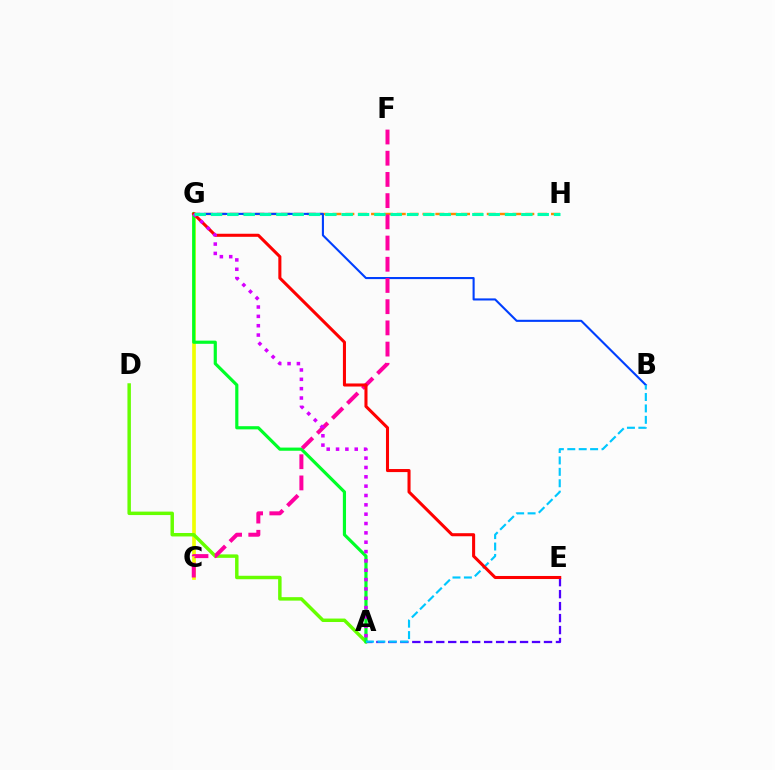{('G', 'H'): [{'color': '#ff8800', 'line_style': 'dashed', 'thickness': 1.75}, {'color': '#00ffaf', 'line_style': 'dashed', 'thickness': 2.22}], ('B', 'G'): [{'color': '#003fff', 'line_style': 'solid', 'thickness': 1.51}], ('C', 'G'): [{'color': '#eeff00', 'line_style': 'solid', 'thickness': 2.65}], ('A', 'D'): [{'color': '#66ff00', 'line_style': 'solid', 'thickness': 2.49}], ('A', 'E'): [{'color': '#4f00ff', 'line_style': 'dashed', 'thickness': 1.63}], ('A', 'G'): [{'color': '#00ff27', 'line_style': 'solid', 'thickness': 2.28}, {'color': '#d600ff', 'line_style': 'dotted', 'thickness': 2.54}], ('C', 'F'): [{'color': '#ff00a0', 'line_style': 'dashed', 'thickness': 2.88}], ('A', 'B'): [{'color': '#00c7ff', 'line_style': 'dashed', 'thickness': 1.55}], ('E', 'G'): [{'color': '#ff0000', 'line_style': 'solid', 'thickness': 2.2}]}